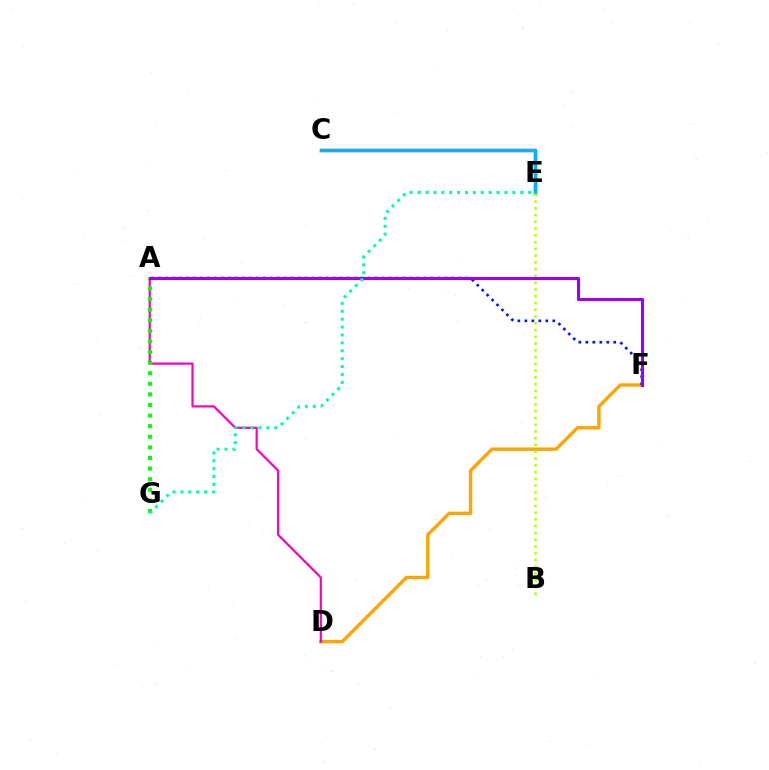{('D', 'F'): [{'color': '#ffa500', 'line_style': 'solid', 'thickness': 2.44}], ('A', 'D'): [{'color': '#ff00bd', 'line_style': 'solid', 'thickness': 1.6}], ('C', 'E'): [{'color': '#ff0000', 'line_style': 'solid', 'thickness': 2.46}, {'color': '#00b5ff', 'line_style': 'solid', 'thickness': 2.24}], ('A', 'G'): [{'color': '#08ff00', 'line_style': 'dotted', 'thickness': 2.88}], ('A', 'F'): [{'color': '#0010ff', 'line_style': 'dotted', 'thickness': 1.9}, {'color': '#9b00ff', 'line_style': 'solid', 'thickness': 2.21}], ('B', 'E'): [{'color': '#b3ff00', 'line_style': 'dotted', 'thickness': 1.84}], ('E', 'G'): [{'color': '#00ff9d', 'line_style': 'dotted', 'thickness': 2.15}]}